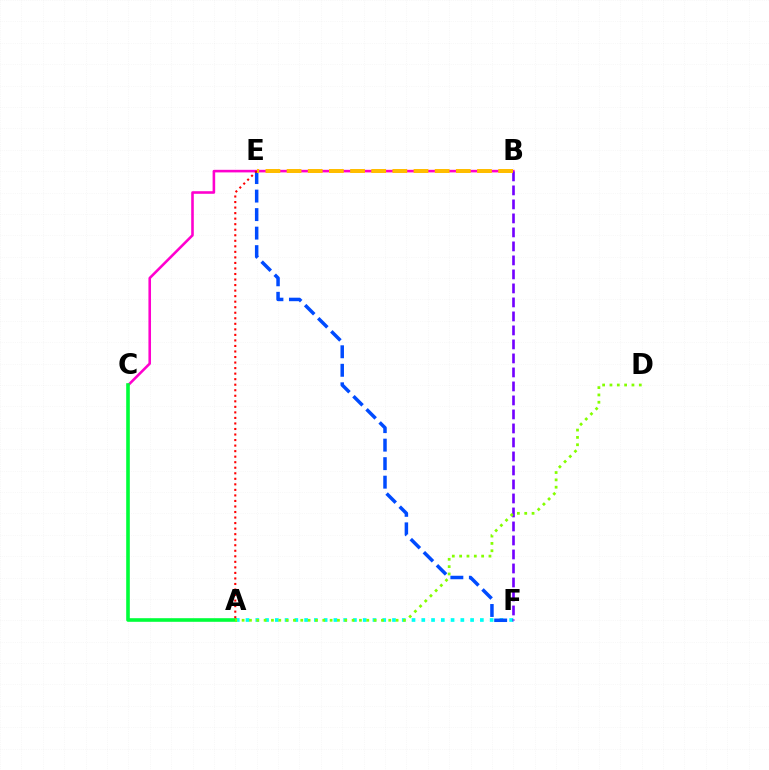{('B', 'C'): [{'color': '#ff00cf', 'line_style': 'solid', 'thickness': 1.86}], ('A', 'F'): [{'color': '#00fff6', 'line_style': 'dotted', 'thickness': 2.65}], ('A', 'C'): [{'color': '#00ff39', 'line_style': 'solid', 'thickness': 2.6}], ('E', 'F'): [{'color': '#004bff', 'line_style': 'dashed', 'thickness': 2.52}], ('B', 'F'): [{'color': '#7200ff', 'line_style': 'dashed', 'thickness': 1.9}], ('A', 'D'): [{'color': '#84ff00', 'line_style': 'dotted', 'thickness': 1.99}], ('B', 'E'): [{'color': '#ffbd00', 'line_style': 'dashed', 'thickness': 2.87}], ('A', 'E'): [{'color': '#ff0000', 'line_style': 'dotted', 'thickness': 1.5}]}